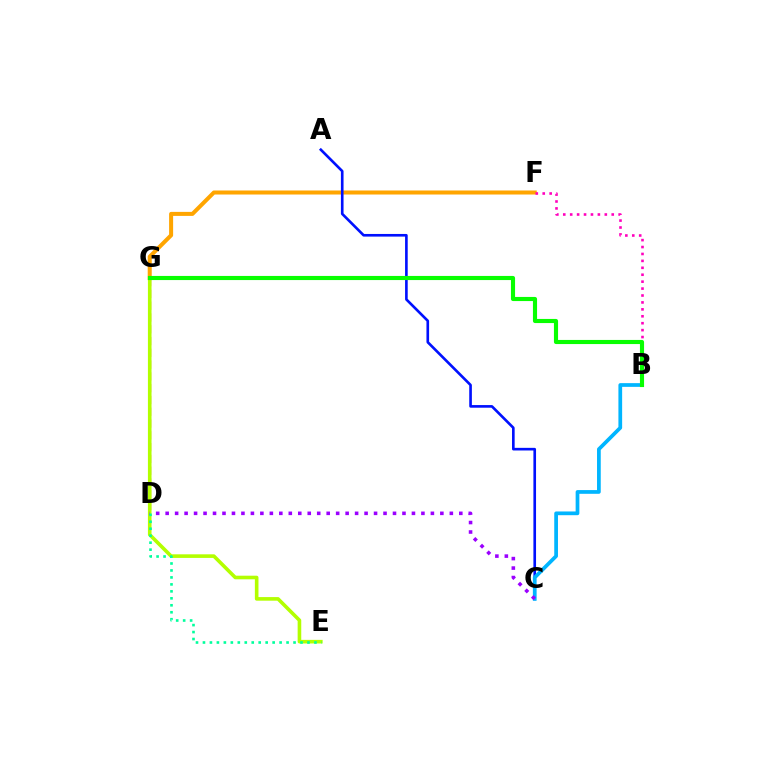{('F', 'G'): [{'color': '#ffa500', 'line_style': 'solid', 'thickness': 2.9}], ('A', 'C'): [{'color': '#0010ff', 'line_style': 'solid', 'thickness': 1.9}], ('D', 'G'): [{'color': '#ff0000', 'line_style': 'dashed', 'thickness': 1.6}], ('E', 'G'): [{'color': '#b3ff00', 'line_style': 'solid', 'thickness': 2.6}], ('B', 'C'): [{'color': '#00b5ff', 'line_style': 'solid', 'thickness': 2.68}], ('D', 'E'): [{'color': '#00ff9d', 'line_style': 'dotted', 'thickness': 1.89}], ('B', 'F'): [{'color': '#ff00bd', 'line_style': 'dotted', 'thickness': 1.88}], ('C', 'D'): [{'color': '#9b00ff', 'line_style': 'dotted', 'thickness': 2.57}], ('B', 'G'): [{'color': '#08ff00', 'line_style': 'solid', 'thickness': 2.97}]}